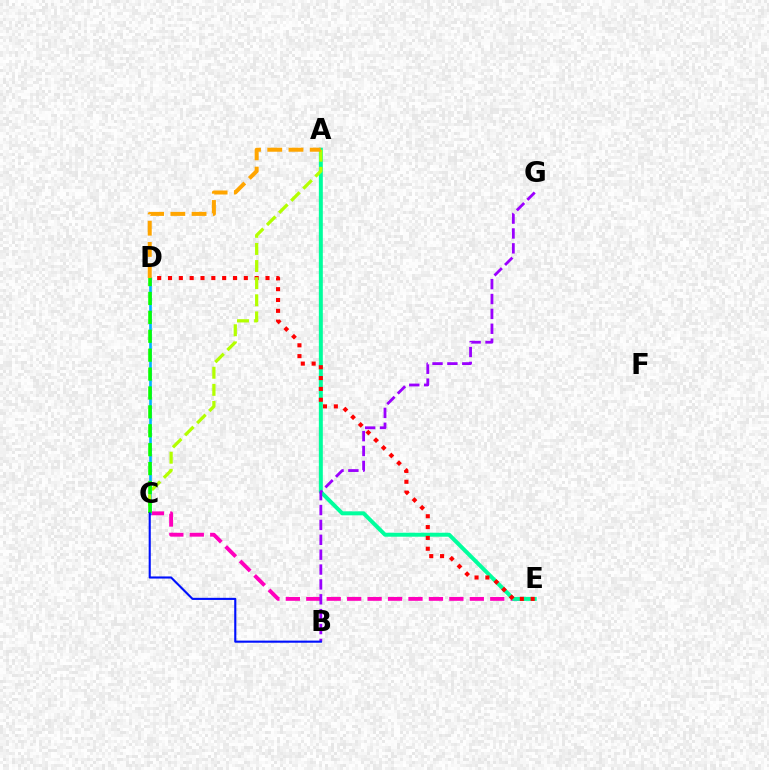{('C', 'E'): [{'color': '#ff00bd', 'line_style': 'dashed', 'thickness': 2.78}], ('A', 'E'): [{'color': '#00ff9d', 'line_style': 'solid', 'thickness': 2.86}], ('C', 'D'): [{'color': '#00b5ff', 'line_style': 'solid', 'thickness': 1.93}, {'color': '#08ff00', 'line_style': 'dashed', 'thickness': 2.57}], ('D', 'E'): [{'color': '#ff0000', 'line_style': 'dotted', 'thickness': 2.94}], ('A', 'C'): [{'color': '#b3ff00', 'line_style': 'dashed', 'thickness': 2.33}], ('B', 'G'): [{'color': '#9b00ff', 'line_style': 'dashed', 'thickness': 2.02}], ('A', 'D'): [{'color': '#ffa500', 'line_style': 'dashed', 'thickness': 2.88}], ('B', 'C'): [{'color': '#0010ff', 'line_style': 'solid', 'thickness': 1.52}]}